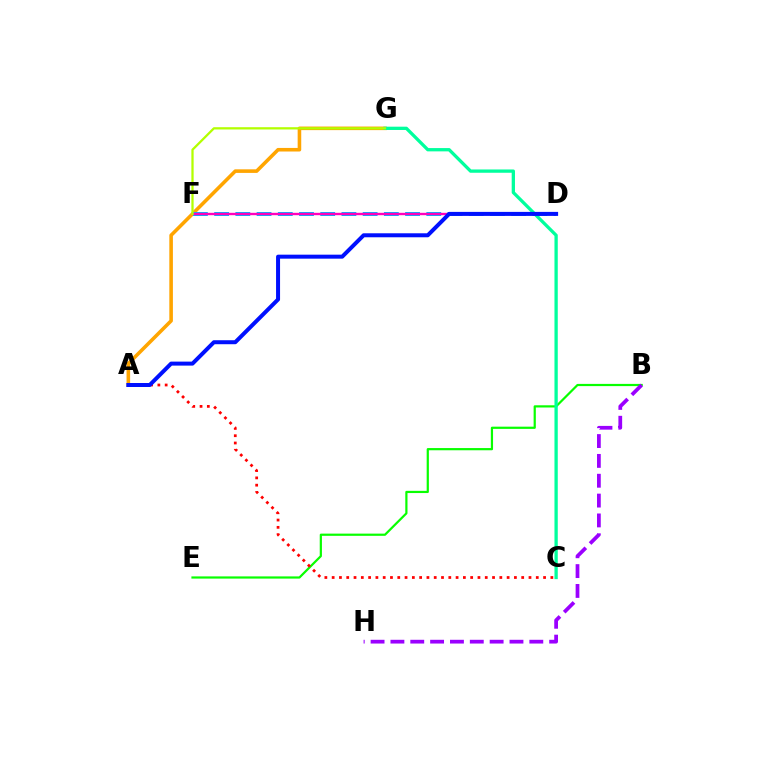{('B', 'E'): [{'color': '#08ff00', 'line_style': 'solid', 'thickness': 1.59}], ('A', 'G'): [{'color': '#ffa500', 'line_style': 'solid', 'thickness': 2.58}], ('A', 'C'): [{'color': '#ff0000', 'line_style': 'dotted', 'thickness': 1.98}], ('C', 'G'): [{'color': '#00ff9d', 'line_style': 'solid', 'thickness': 2.37}], ('D', 'F'): [{'color': '#00b5ff', 'line_style': 'dashed', 'thickness': 2.88}, {'color': '#ff00bd', 'line_style': 'solid', 'thickness': 1.7}], ('F', 'G'): [{'color': '#b3ff00', 'line_style': 'solid', 'thickness': 1.63}], ('A', 'D'): [{'color': '#0010ff', 'line_style': 'solid', 'thickness': 2.88}], ('B', 'H'): [{'color': '#9b00ff', 'line_style': 'dashed', 'thickness': 2.7}]}